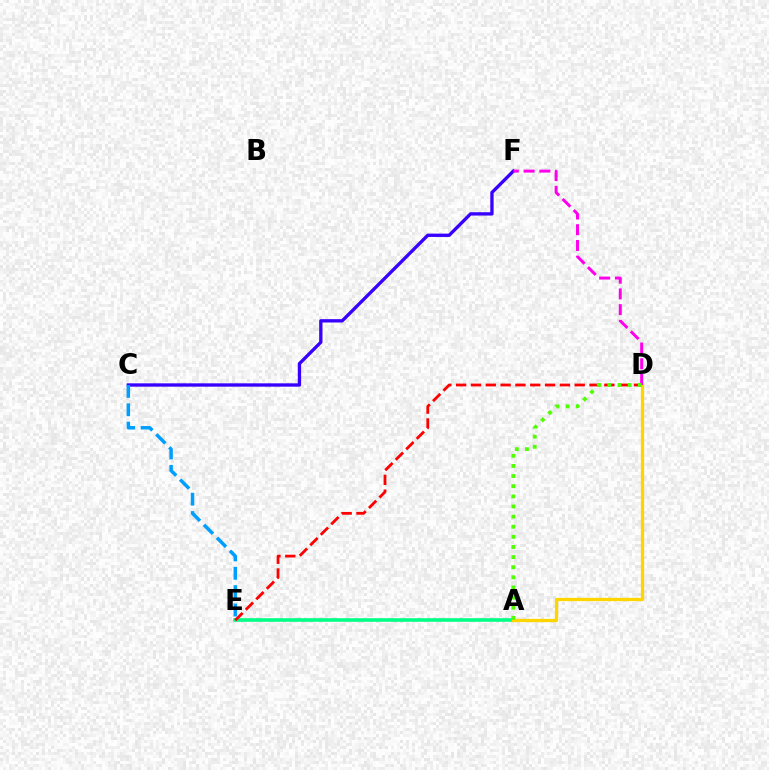{('A', 'E'): [{'color': '#00ff86', 'line_style': 'solid', 'thickness': 2.6}], ('D', 'E'): [{'color': '#ff0000', 'line_style': 'dashed', 'thickness': 2.01}], ('A', 'D'): [{'color': '#ffd500', 'line_style': 'solid', 'thickness': 2.36}, {'color': '#4fff00', 'line_style': 'dotted', 'thickness': 2.75}], ('C', 'F'): [{'color': '#3700ff', 'line_style': 'solid', 'thickness': 2.4}], ('D', 'F'): [{'color': '#ff00ed', 'line_style': 'dashed', 'thickness': 2.14}], ('C', 'E'): [{'color': '#009eff', 'line_style': 'dashed', 'thickness': 2.49}]}